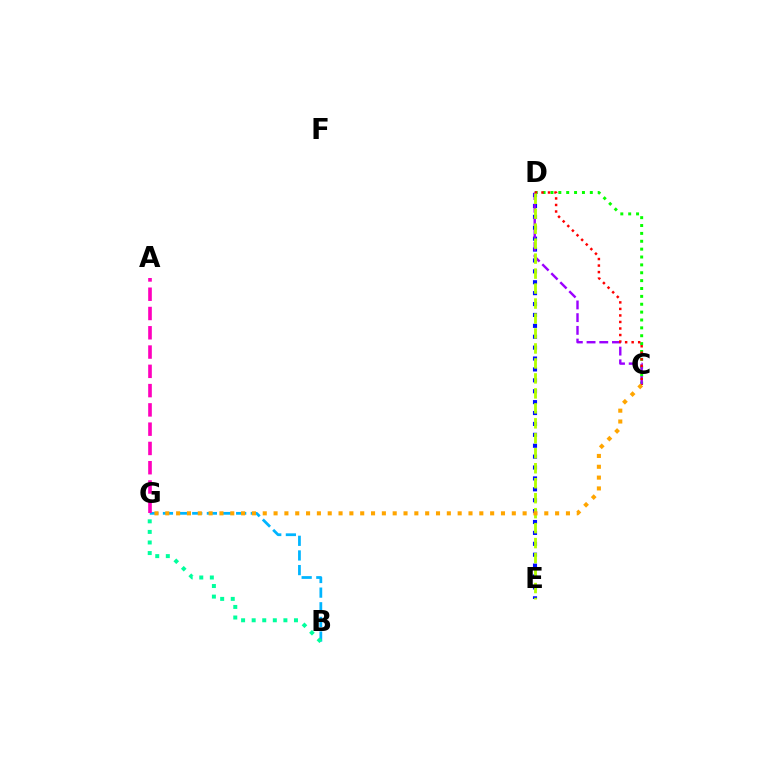{('D', 'E'): [{'color': '#0010ff', 'line_style': 'dotted', 'thickness': 2.96}, {'color': '#b3ff00', 'line_style': 'dashed', 'thickness': 2.03}], ('C', 'D'): [{'color': '#08ff00', 'line_style': 'dotted', 'thickness': 2.14}, {'color': '#9b00ff', 'line_style': 'dashed', 'thickness': 1.73}, {'color': '#ff0000', 'line_style': 'dotted', 'thickness': 1.77}], ('B', 'G'): [{'color': '#00b5ff', 'line_style': 'dashed', 'thickness': 1.99}, {'color': '#00ff9d', 'line_style': 'dotted', 'thickness': 2.87}], ('A', 'G'): [{'color': '#ff00bd', 'line_style': 'dashed', 'thickness': 2.62}], ('C', 'G'): [{'color': '#ffa500', 'line_style': 'dotted', 'thickness': 2.94}]}